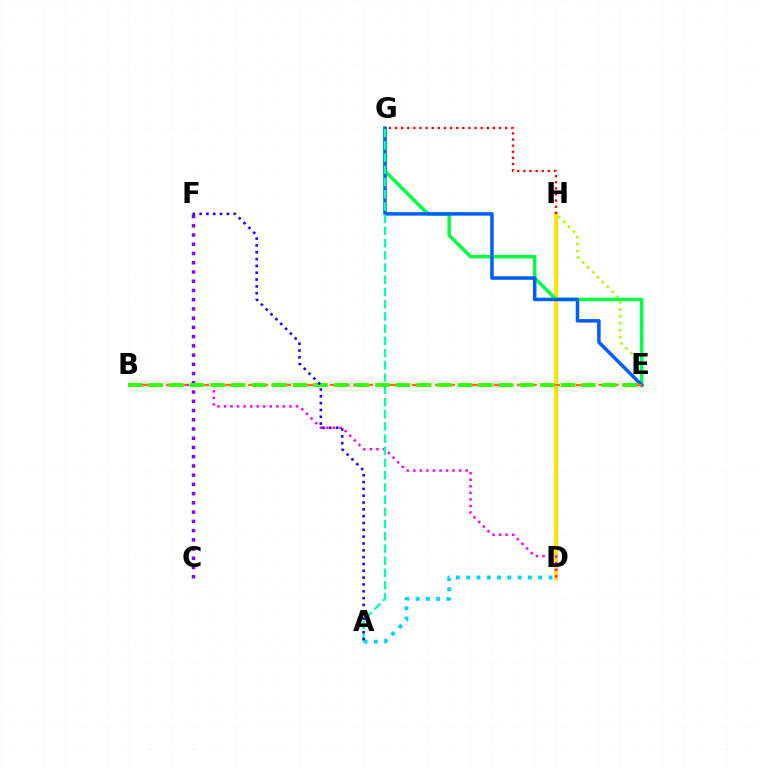{('D', 'H'): [{'color': '#ff0088', 'line_style': 'solid', 'thickness': 2.21}, {'color': '#ffe600', 'line_style': 'solid', 'thickness': 2.79}], ('A', 'D'): [{'color': '#00d3ff', 'line_style': 'dotted', 'thickness': 2.79}], ('E', 'H'): [{'color': '#a2ff00', 'line_style': 'dotted', 'thickness': 1.88}], ('E', 'G'): [{'color': '#00ff45', 'line_style': 'solid', 'thickness': 2.54}, {'color': '#005dff', 'line_style': 'solid', 'thickness': 2.52}], ('B', 'D'): [{'color': '#fa00f9', 'line_style': 'dotted', 'thickness': 1.78}], ('B', 'E'): [{'color': '#ff7000', 'line_style': 'dashed', 'thickness': 1.59}, {'color': '#31ff00', 'line_style': 'dashed', 'thickness': 2.8}], ('A', 'G'): [{'color': '#00ffbb', 'line_style': 'dashed', 'thickness': 1.66}], ('C', 'F'): [{'color': '#8a00ff', 'line_style': 'dotted', 'thickness': 2.51}], ('G', 'H'): [{'color': '#ff0000', 'line_style': 'dotted', 'thickness': 1.66}], ('A', 'F'): [{'color': '#1900ff', 'line_style': 'dotted', 'thickness': 1.85}]}